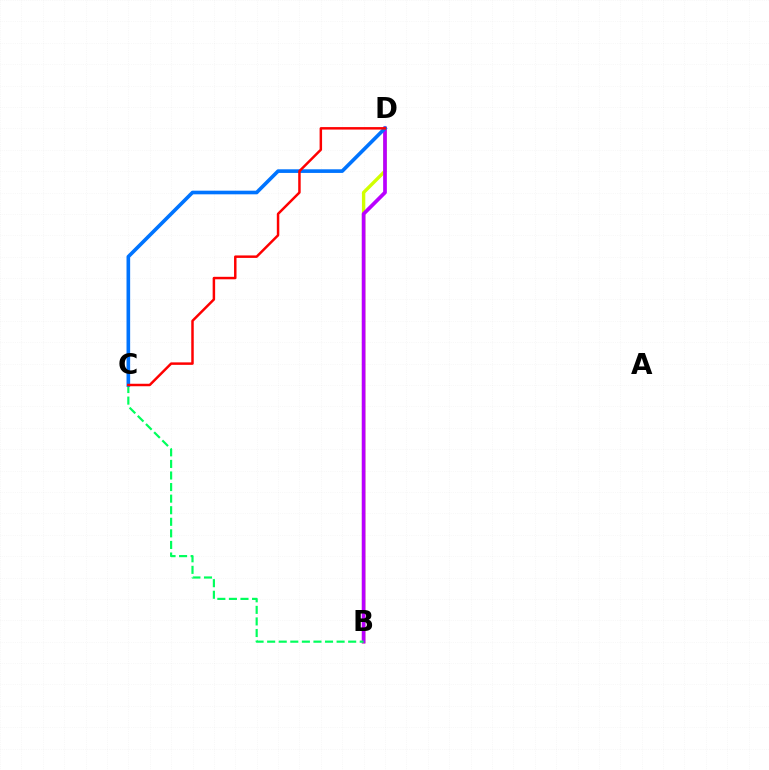{('B', 'D'): [{'color': '#d1ff00', 'line_style': 'solid', 'thickness': 2.43}, {'color': '#b900ff', 'line_style': 'solid', 'thickness': 2.67}], ('B', 'C'): [{'color': '#00ff5c', 'line_style': 'dashed', 'thickness': 1.57}], ('C', 'D'): [{'color': '#0074ff', 'line_style': 'solid', 'thickness': 2.62}, {'color': '#ff0000', 'line_style': 'solid', 'thickness': 1.78}]}